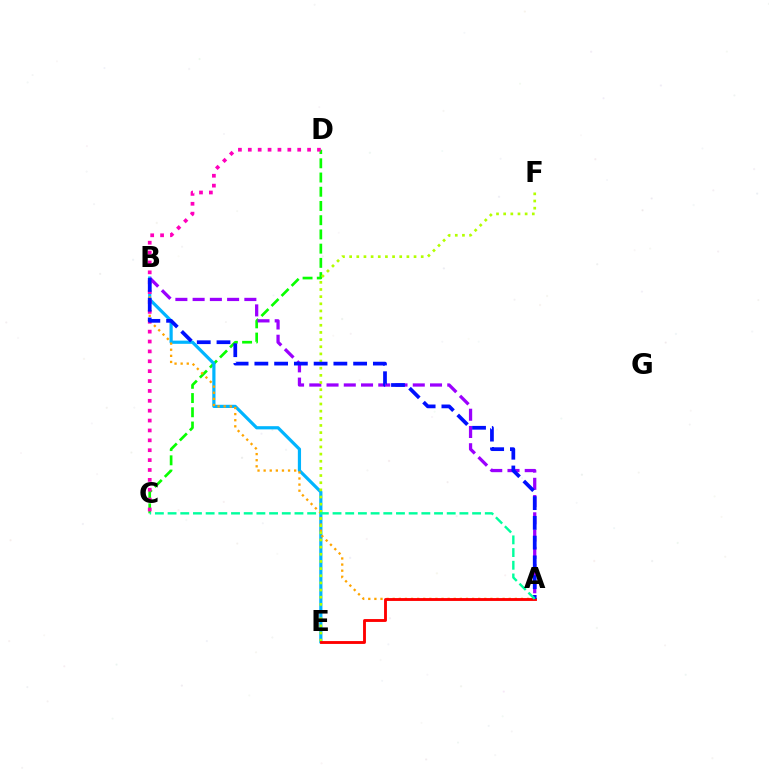{('C', 'D'): [{'color': '#08ff00', 'line_style': 'dashed', 'thickness': 1.93}, {'color': '#ff00bd', 'line_style': 'dotted', 'thickness': 2.68}], ('B', 'E'): [{'color': '#00b5ff', 'line_style': 'solid', 'thickness': 2.3}], ('A', 'B'): [{'color': '#ffa500', 'line_style': 'dotted', 'thickness': 1.66}, {'color': '#9b00ff', 'line_style': 'dashed', 'thickness': 2.34}, {'color': '#0010ff', 'line_style': 'dashed', 'thickness': 2.68}], ('E', 'F'): [{'color': '#b3ff00', 'line_style': 'dotted', 'thickness': 1.94}], ('A', 'E'): [{'color': '#ff0000', 'line_style': 'solid', 'thickness': 2.07}], ('A', 'C'): [{'color': '#00ff9d', 'line_style': 'dashed', 'thickness': 1.72}]}